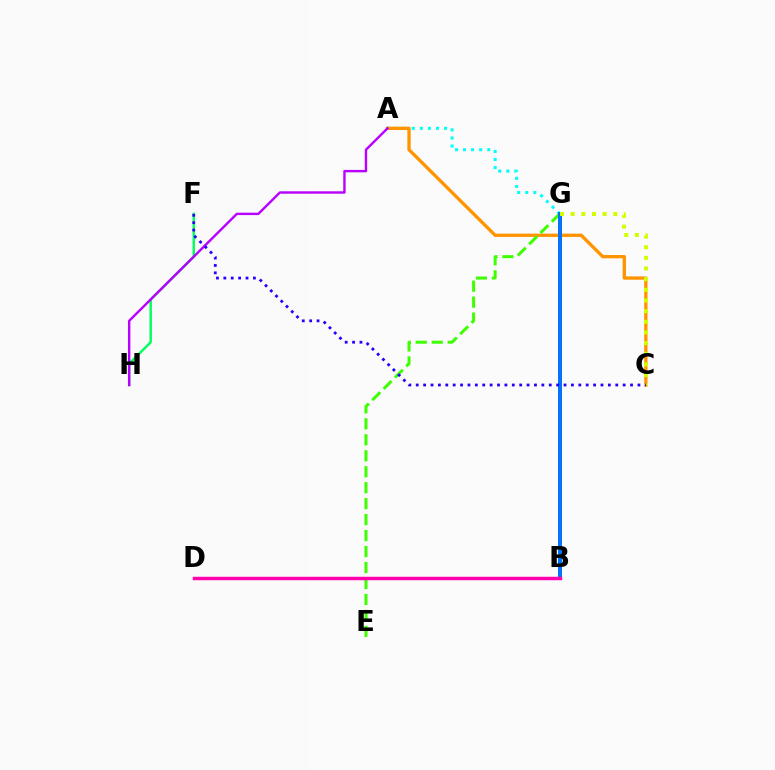{('A', 'B'): [{'color': '#00fff6', 'line_style': 'dotted', 'thickness': 2.19}], ('B', 'G'): [{'color': '#ff0000', 'line_style': 'solid', 'thickness': 2.54}, {'color': '#0074ff', 'line_style': 'solid', 'thickness': 2.84}], ('A', 'C'): [{'color': '#ff9400', 'line_style': 'solid', 'thickness': 2.39}], ('E', 'G'): [{'color': '#3dff00', 'line_style': 'dashed', 'thickness': 2.17}], ('F', 'H'): [{'color': '#00ff5c', 'line_style': 'solid', 'thickness': 1.75}], ('C', 'G'): [{'color': '#d1ff00', 'line_style': 'dotted', 'thickness': 2.89}], ('B', 'D'): [{'color': '#ff00ac', 'line_style': 'solid', 'thickness': 2.49}], ('A', 'H'): [{'color': '#b900ff', 'line_style': 'solid', 'thickness': 1.73}], ('C', 'F'): [{'color': '#2500ff', 'line_style': 'dotted', 'thickness': 2.01}]}